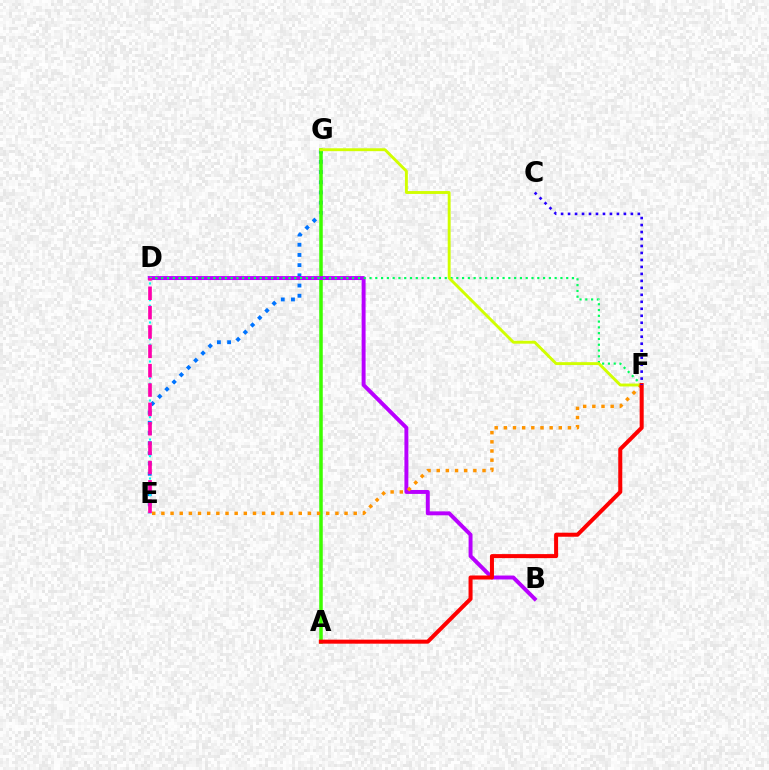{('E', 'G'): [{'color': '#0074ff', 'line_style': 'dotted', 'thickness': 2.77}], ('A', 'G'): [{'color': '#3dff00', 'line_style': 'solid', 'thickness': 2.53}], ('B', 'D'): [{'color': '#b900ff', 'line_style': 'solid', 'thickness': 2.84}], ('D', 'F'): [{'color': '#00ff5c', 'line_style': 'dotted', 'thickness': 1.57}], ('F', 'G'): [{'color': '#d1ff00', 'line_style': 'solid', 'thickness': 2.09}], ('E', 'F'): [{'color': '#ff9400', 'line_style': 'dotted', 'thickness': 2.49}], ('D', 'E'): [{'color': '#00fff6', 'line_style': 'dotted', 'thickness': 1.51}, {'color': '#ff00ac', 'line_style': 'dashed', 'thickness': 2.63}], ('A', 'F'): [{'color': '#ff0000', 'line_style': 'solid', 'thickness': 2.9}], ('C', 'F'): [{'color': '#2500ff', 'line_style': 'dotted', 'thickness': 1.9}]}